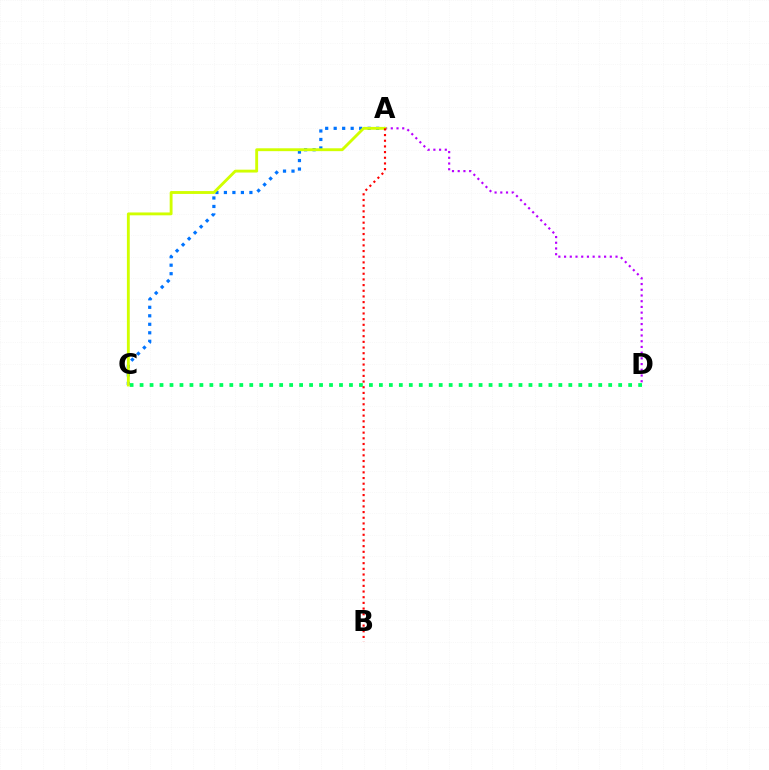{('A', 'D'): [{'color': '#b900ff', 'line_style': 'dotted', 'thickness': 1.55}], ('C', 'D'): [{'color': '#00ff5c', 'line_style': 'dotted', 'thickness': 2.71}], ('A', 'C'): [{'color': '#0074ff', 'line_style': 'dotted', 'thickness': 2.31}, {'color': '#d1ff00', 'line_style': 'solid', 'thickness': 2.06}], ('A', 'B'): [{'color': '#ff0000', 'line_style': 'dotted', 'thickness': 1.54}]}